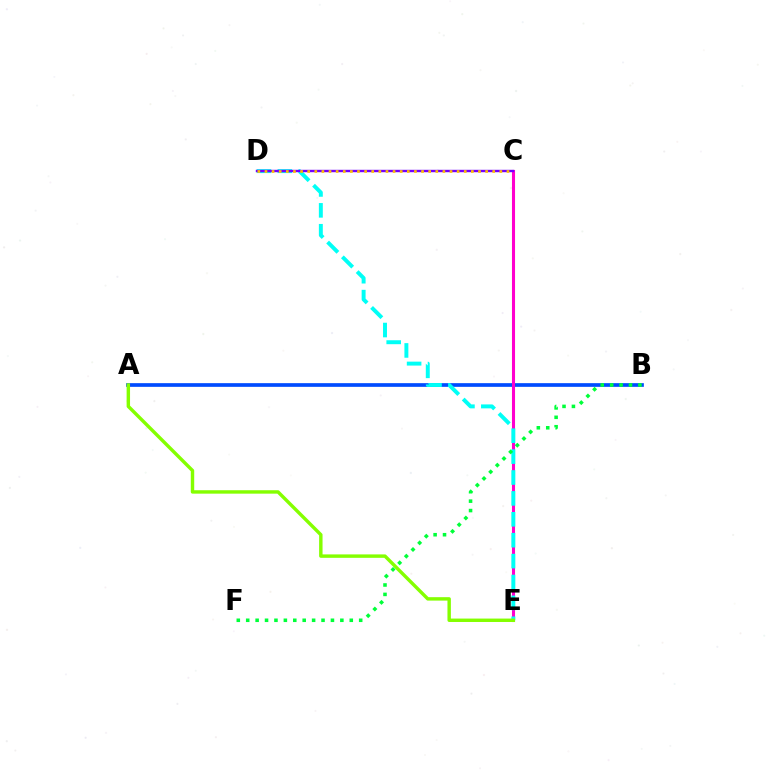{('A', 'B'): [{'color': '#004bff', 'line_style': 'solid', 'thickness': 2.66}], ('C', 'E'): [{'color': '#ff0000', 'line_style': 'solid', 'thickness': 2.2}, {'color': '#ff00cf', 'line_style': 'solid', 'thickness': 2.16}], ('D', 'E'): [{'color': '#00fff6', 'line_style': 'dashed', 'thickness': 2.84}], ('C', 'D'): [{'color': '#7200ff', 'line_style': 'solid', 'thickness': 1.73}, {'color': '#ffbd00', 'line_style': 'dotted', 'thickness': 1.93}], ('A', 'E'): [{'color': '#84ff00', 'line_style': 'solid', 'thickness': 2.46}], ('B', 'F'): [{'color': '#00ff39', 'line_style': 'dotted', 'thickness': 2.56}]}